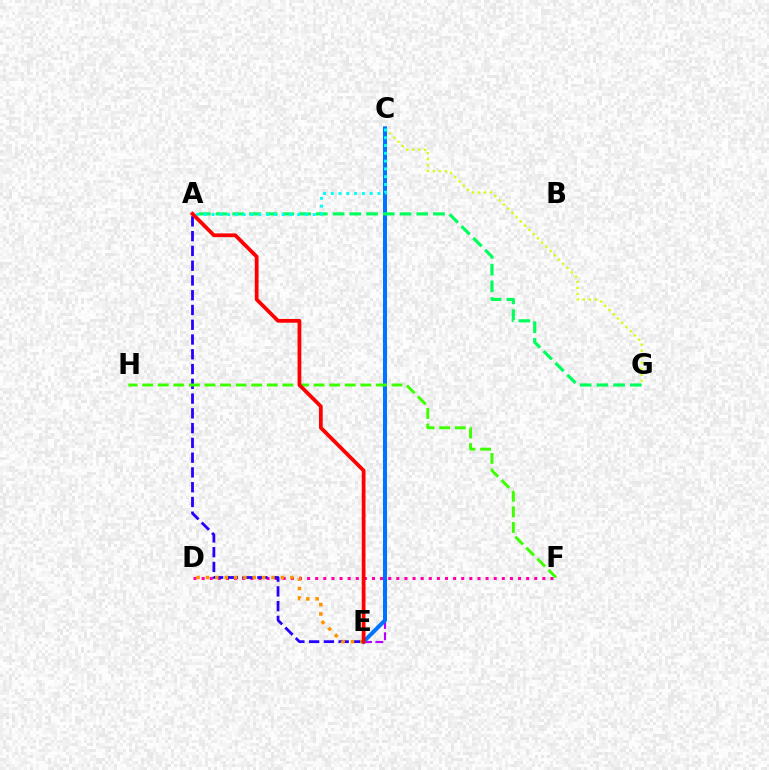{('C', 'G'): [{'color': '#d1ff00', 'line_style': 'dotted', 'thickness': 1.63}], ('D', 'F'): [{'color': '#ff00ac', 'line_style': 'dotted', 'thickness': 2.2}], ('A', 'E'): [{'color': '#2500ff', 'line_style': 'dashed', 'thickness': 2.01}, {'color': '#ff0000', 'line_style': 'solid', 'thickness': 2.71}], ('C', 'E'): [{'color': '#b900ff', 'line_style': 'dashed', 'thickness': 1.55}, {'color': '#0074ff', 'line_style': 'solid', 'thickness': 2.88}], ('D', 'E'): [{'color': '#ff9400', 'line_style': 'dotted', 'thickness': 2.54}], ('F', 'H'): [{'color': '#3dff00', 'line_style': 'dashed', 'thickness': 2.12}], ('A', 'G'): [{'color': '#00ff5c', 'line_style': 'dashed', 'thickness': 2.27}], ('A', 'C'): [{'color': '#00fff6', 'line_style': 'dotted', 'thickness': 2.12}]}